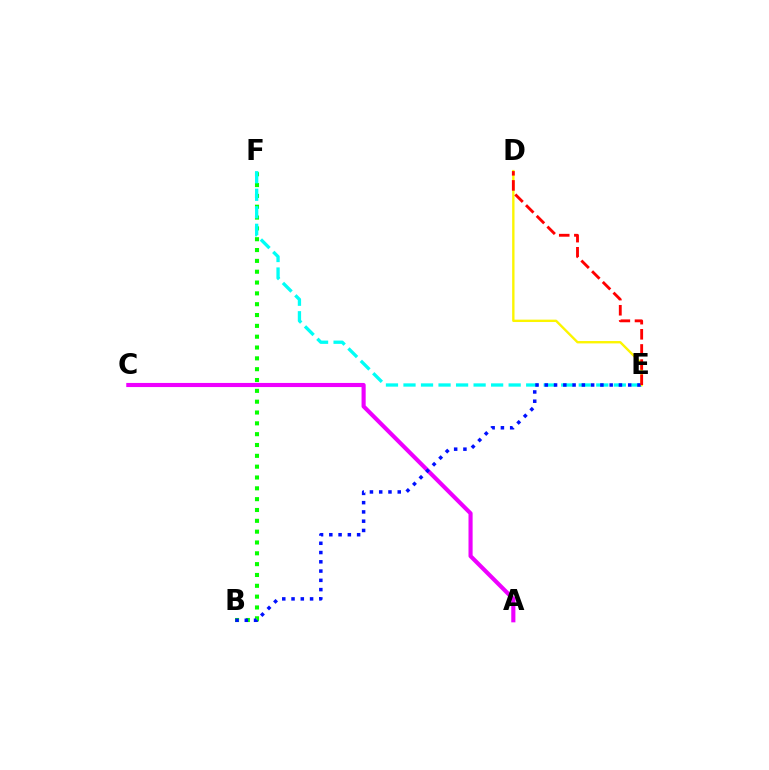{('A', 'C'): [{'color': '#ee00ff', 'line_style': 'solid', 'thickness': 2.97}], ('B', 'F'): [{'color': '#08ff00', 'line_style': 'dotted', 'thickness': 2.94}], ('E', 'F'): [{'color': '#00fff6', 'line_style': 'dashed', 'thickness': 2.38}], ('D', 'E'): [{'color': '#fcf500', 'line_style': 'solid', 'thickness': 1.71}, {'color': '#ff0000', 'line_style': 'dashed', 'thickness': 2.06}], ('B', 'E'): [{'color': '#0010ff', 'line_style': 'dotted', 'thickness': 2.52}]}